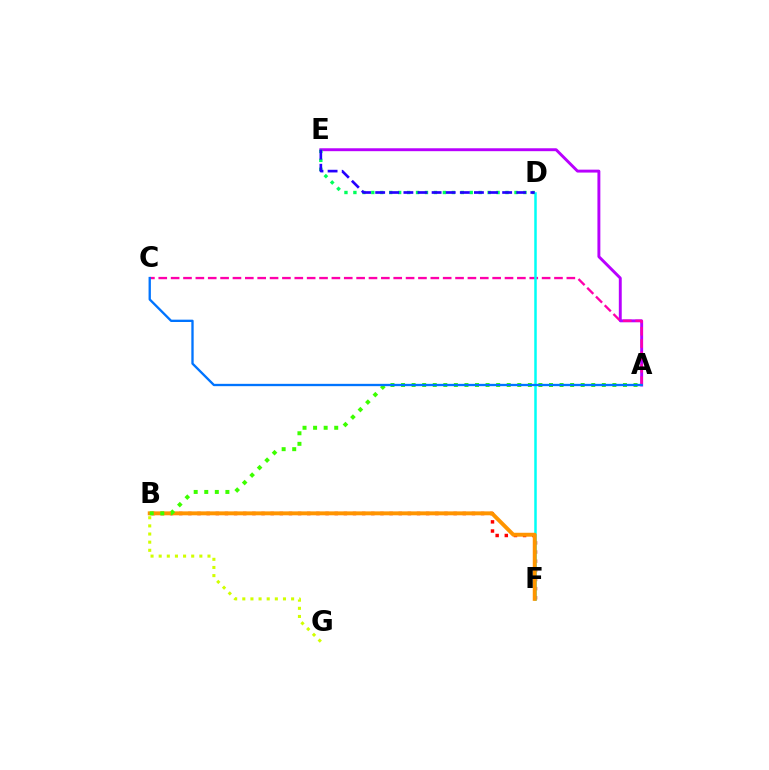{('B', 'G'): [{'color': '#d1ff00', 'line_style': 'dotted', 'thickness': 2.21}], ('B', 'F'): [{'color': '#ff0000', 'line_style': 'dotted', 'thickness': 2.49}, {'color': '#ff9400', 'line_style': 'solid', 'thickness': 2.82}], ('A', 'E'): [{'color': '#b900ff', 'line_style': 'solid', 'thickness': 2.1}], ('A', 'C'): [{'color': '#ff00ac', 'line_style': 'dashed', 'thickness': 1.68}, {'color': '#0074ff', 'line_style': 'solid', 'thickness': 1.68}], ('D', 'E'): [{'color': '#00ff5c', 'line_style': 'dotted', 'thickness': 2.43}, {'color': '#2500ff', 'line_style': 'dashed', 'thickness': 1.92}], ('D', 'F'): [{'color': '#00fff6', 'line_style': 'solid', 'thickness': 1.8}], ('A', 'B'): [{'color': '#3dff00', 'line_style': 'dotted', 'thickness': 2.87}]}